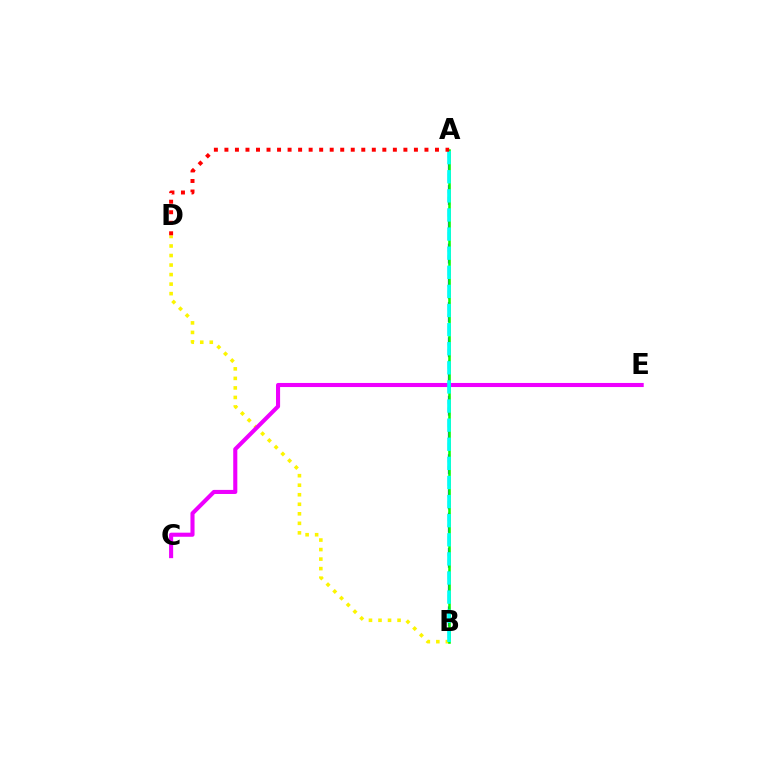{('B', 'D'): [{'color': '#fcf500', 'line_style': 'dotted', 'thickness': 2.59}], ('A', 'B'): [{'color': '#0010ff', 'line_style': 'dashed', 'thickness': 1.59}, {'color': '#08ff00', 'line_style': 'solid', 'thickness': 1.84}, {'color': '#00fff6', 'line_style': 'dashed', 'thickness': 2.6}], ('C', 'E'): [{'color': '#ee00ff', 'line_style': 'solid', 'thickness': 2.94}], ('A', 'D'): [{'color': '#ff0000', 'line_style': 'dotted', 'thickness': 2.86}]}